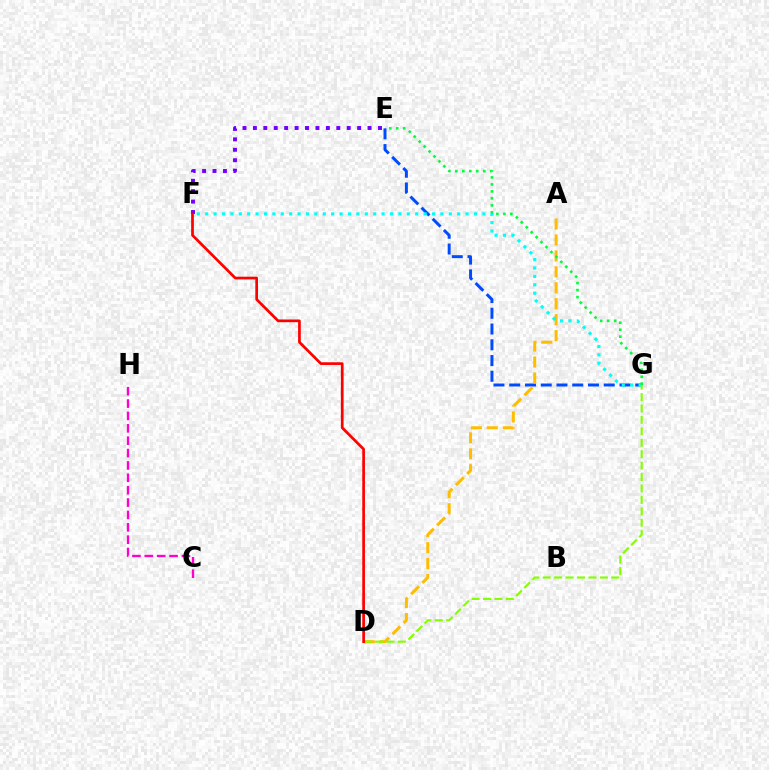{('E', 'G'): [{'color': '#004bff', 'line_style': 'dashed', 'thickness': 2.14}, {'color': '#00ff39', 'line_style': 'dotted', 'thickness': 1.9}], ('A', 'D'): [{'color': '#ffbd00', 'line_style': 'dashed', 'thickness': 2.17}], ('E', 'F'): [{'color': '#7200ff', 'line_style': 'dotted', 'thickness': 2.83}], ('F', 'G'): [{'color': '#00fff6', 'line_style': 'dotted', 'thickness': 2.28}], ('C', 'H'): [{'color': '#ff00cf', 'line_style': 'dashed', 'thickness': 1.68}], ('D', 'G'): [{'color': '#84ff00', 'line_style': 'dashed', 'thickness': 1.55}], ('D', 'F'): [{'color': '#ff0000', 'line_style': 'solid', 'thickness': 1.95}]}